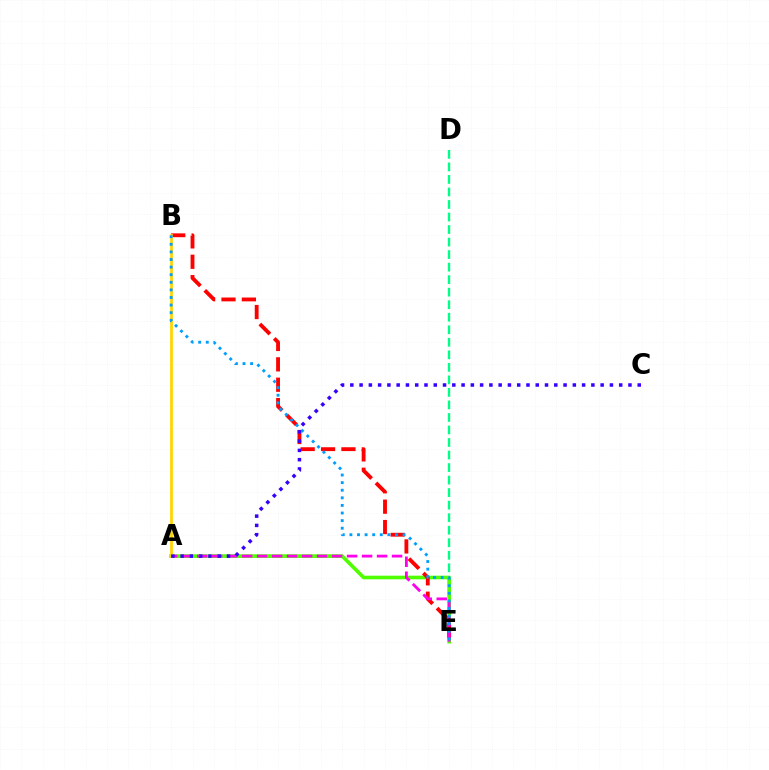{('D', 'E'): [{'color': '#00ff86', 'line_style': 'dashed', 'thickness': 1.7}], ('A', 'E'): [{'color': '#4fff00', 'line_style': 'solid', 'thickness': 2.62}, {'color': '#ff00ed', 'line_style': 'dashed', 'thickness': 2.04}], ('B', 'E'): [{'color': '#ff0000', 'line_style': 'dashed', 'thickness': 2.77}, {'color': '#009eff', 'line_style': 'dotted', 'thickness': 2.06}], ('A', 'B'): [{'color': '#ffd500', 'line_style': 'solid', 'thickness': 1.97}], ('A', 'C'): [{'color': '#3700ff', 'line_style': 'dotted', 'thickness': 2.52}]}